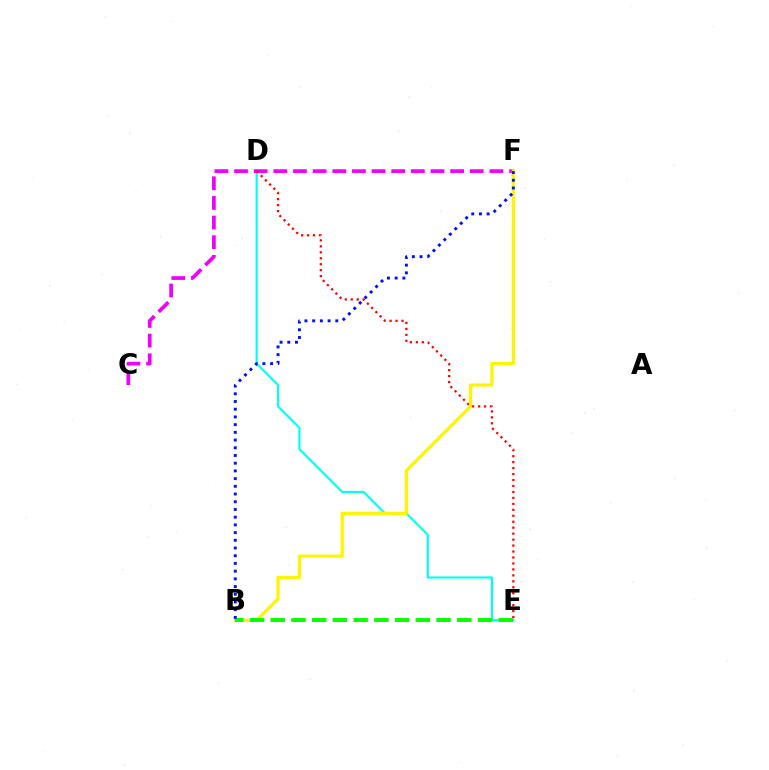{('D', 'E'): [{'color': '#00fff6', 'line_style': 'solid', 'thickness': 1.54}, {'color': '#ff0000', 'line_style': 'dotted', 'thickness': 1.62}], ('C', 'F'): [{'color': '#ee00ff', 'line_style': 'dashed', 'thickness': 2.67}], ('B', 'F'): [{'color': '#fcf500', 'line_style': 'solid', 'thickness': 2.31}, {'color': '#0010ff', 'line_style': 'dotted', 'thickness': 2.1}], ('B', 'E'): [{'color': '#08ff00', 'line_style': 'dashed', 'thickness': 2.82}]}